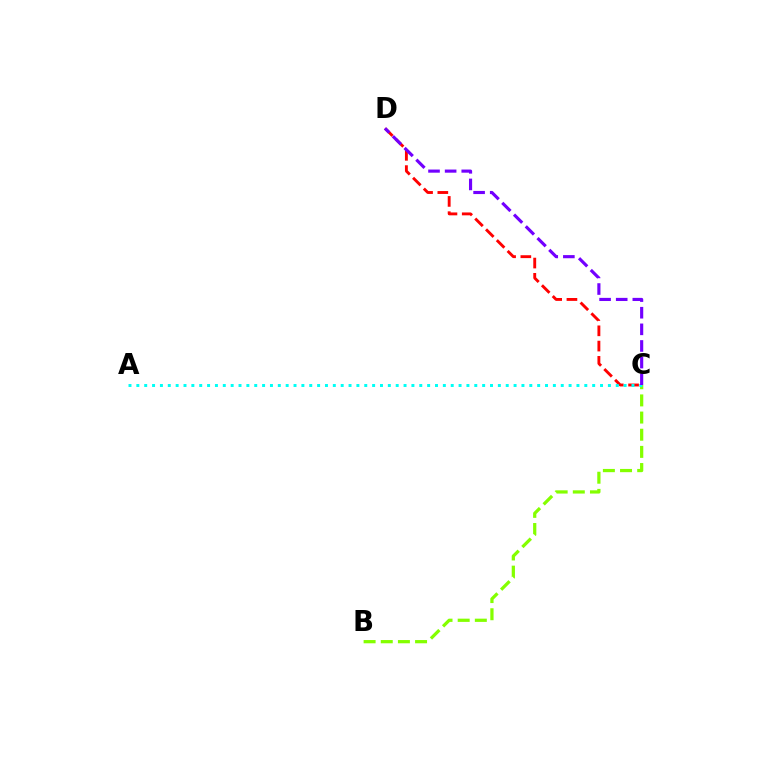{('C', 'D'): [{'color': '#ff0000', 'line_style': 'dashed', 'thickness': 2.07}, {'color': '#7200ff', 'line_style': 'dashed', 'thickness': 2.26}], ('B', 'C'): [{'color': '#84ff00', 'line_style': 'dashed', 'thickness': 2.33}], ('A', 'C'): [{'color': '#00fff6', 'line_style': 'dotted', 'thickness': 2.14}]}